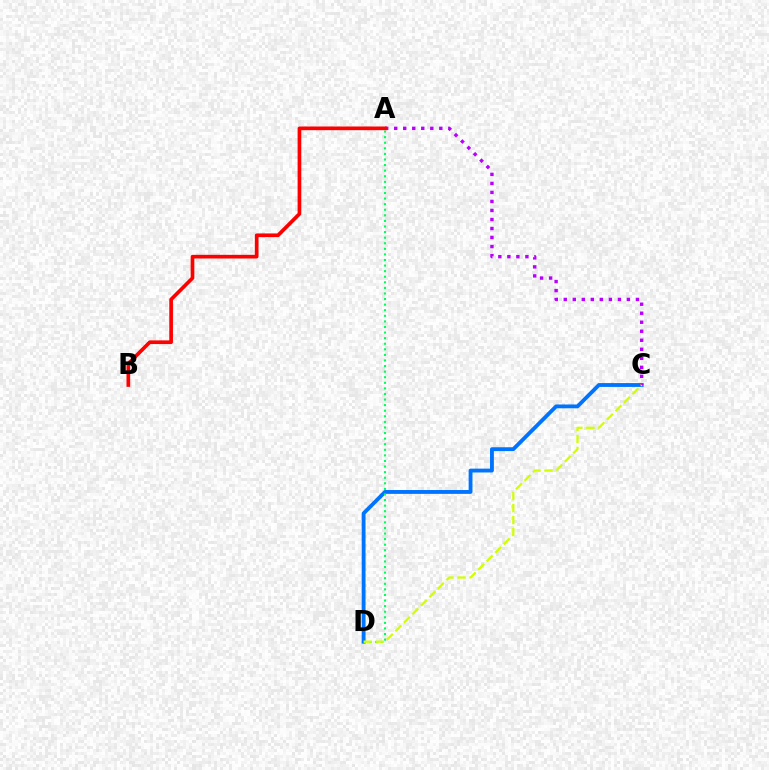{('C', 'D'): [{'color': '#0074ff', 'line_style': 'solid', 'thickness': 2.77}, {'color': '#d1ff00', 'line_style': 'dashed', 'thickness': 1.63}], ('A', 'C'): [{'color': '#b900ff', 'line_style': 'dotted', 'thickness': 2.45}], ('A', 'D'): [{'color': '#00ff5c', 'line_style': 'dotted', 'thickness': 1.52}], ('A', 'B'): [{'color': '#ff0000', 'line_style': 'solid', 'thickness': 2.65}]}